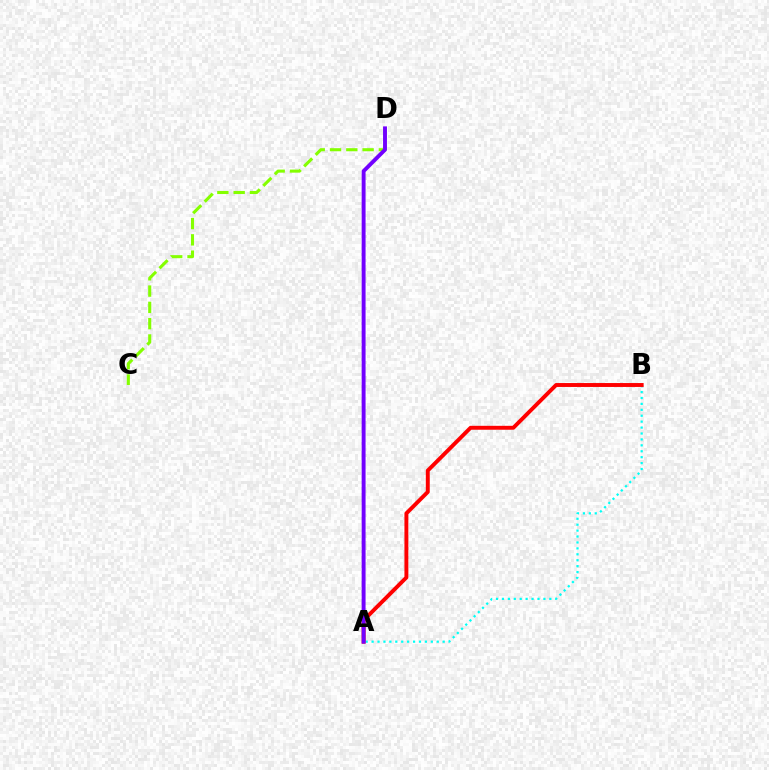{('A', 'B'): [{'color': '#00fff6', 'line_style': 'dotted', 'thickness': 1.61}, {'color': '#ff0000', 'line_style': 'solid', 'thickness': 2.82}], ('C', 'D'): [{'color': '#84ff00', 'line_style': 'dashed', 'thickness': 2.21}], ('A', 'D'): [{'color': '#7200ff', 'line_style': 'solid', 'thickness': 2.81}]}